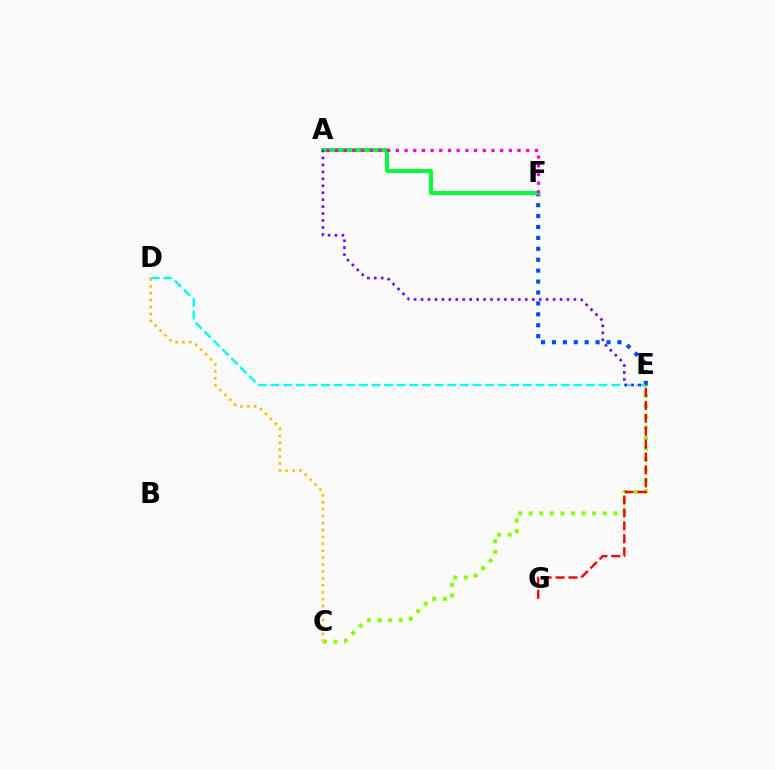{('C', 'E'): [{'color': '#84ff00', 'line_style': 'dotted', 'thickness': 2.88}], ('E', 'F'): [{'color': '#004bff', 'line_style': 'dotted', 'thickness': 2.97}], ('E', 'G'): [{'color': '#ff0000', 'line_style': 'dashed', 'thickness': 1.75}], ('A', 'F'): [{'color': '#00ff39', 'line_style': 'solid', 'thickness': 2.86}, {'color': '#ff00cf', 'line_style': 'dotted', 'thickness': 2.36}], ('D', 'E'): [{'color': '#00fff6', 'line_style': 'dashed', 'thickness': 1.71}], ('C', 'D'): [{'color': '#ffbd00', 'line_style': 'dotted', 'thickness': 1.88}], ('A', 'E'): [{'color': '#7200ff', 'line_style': 'dotted', 'thickness': 1.89}]}